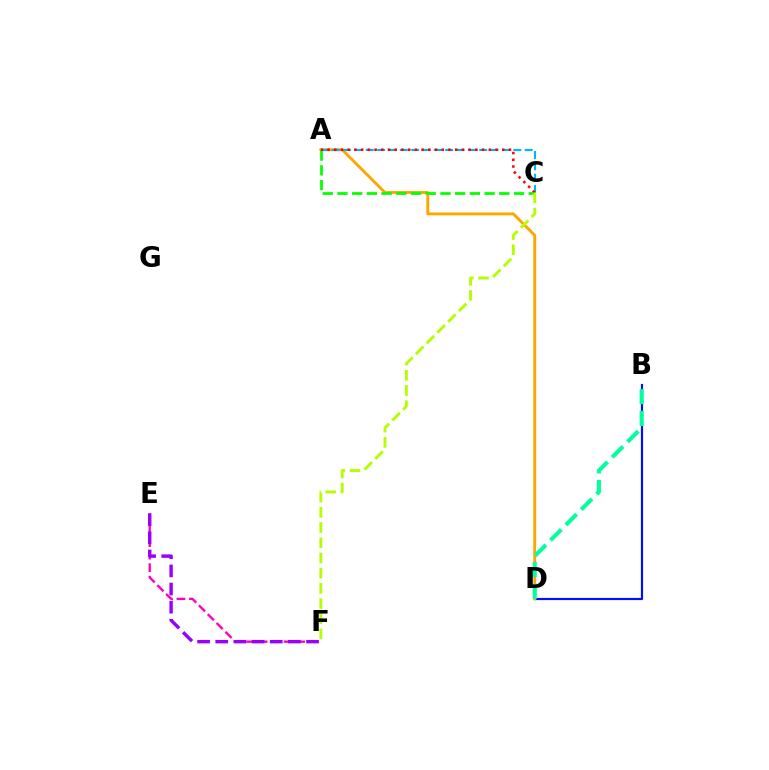{('B', 'D'): [{'color': '#0010ff', 'line_style': 'solid', 'thickness': 1.57}, {'color': '#00ff9d', 'line_style': 'dashed', 'thickness': 2.95}], ('A', 'D'): [{'color': '#ffa500', 'line_style': 'solid', 'thickness': 2.08}], ('E', 'F'): [{'color': '#ff00bd', 'line_style': 'dashed', 'thickness': 1.7}, {'color': '#9b00ff', 'line_style': 'dashed', 'thickness': 2.47}], ('A', 'C'): [{'color': '#00b5ff', 'line_style': 'dashed', 'thickness': 1.54}, {'color': '#08ff00', 'line_style': 'dashed', 'thickness': 2.0}, {'color': '#ff0000', 'line_style': 'dotted', 'thickness': 1.83}], ('C', 'F'): [{'color': '#b3ff00', 'line_style': 'dashed', 'thickness': 2.06}]}